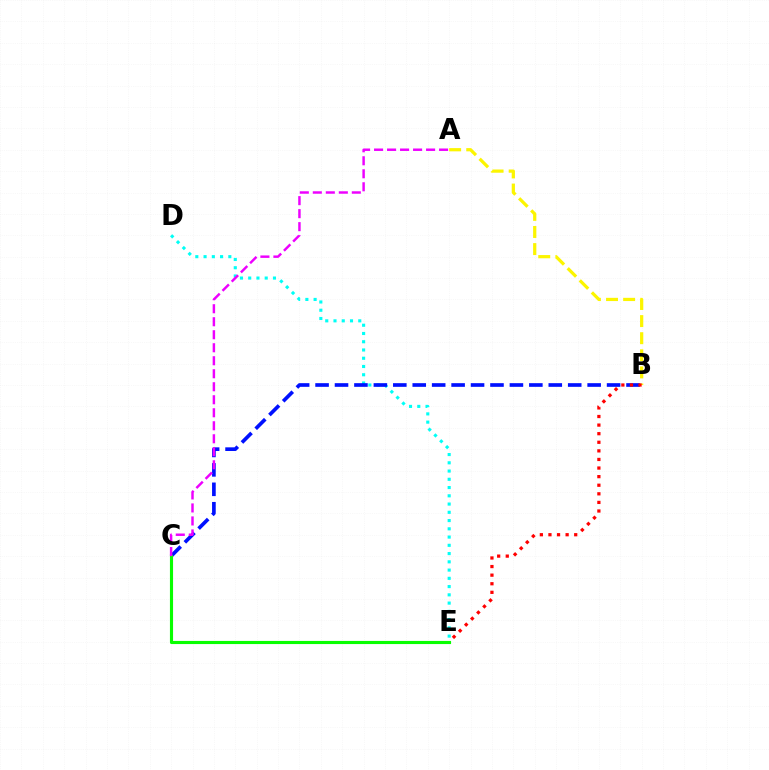{('A', 'B'): [{'color': '#fcf500', 'line_style': 'dashed', 'thickness': 2.32}], ('D', 'E'): [{'color': '#00fff6', 'line_style': 'dotted', 'thickness': 2.24}], ('B', 'C'): [{'color': '#0010ff', 'line_style': 'dashed', 'thickness': 2.64}], ('B', 'E'): [{'color': '#ff0000', 'line_style': 'dotted', 'thickness': 2.33}], ('C', 'E'): [{'color': '#08ff00', 'line_style': 'solid', 'thickness': 2.25}], ('A', 'C'): [{'color': '#ee00ff', 'line_style': 'dashed', 'thickness': 1.77}]}